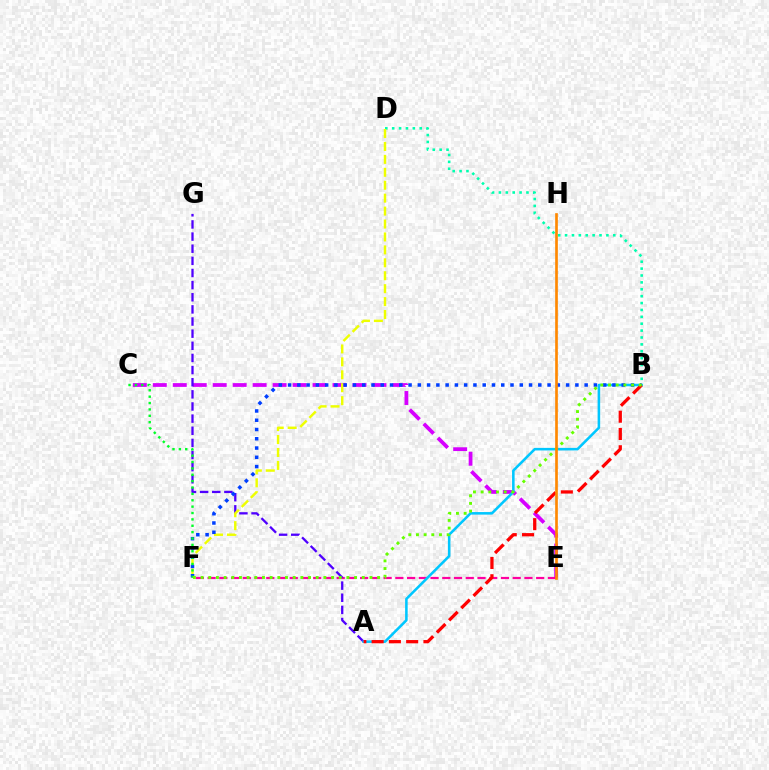{('C', 'E'): [{'color': '#d600ff', 'line_style': 'dashed', 'thickness': 2.71}], ('E', 'F'): [{'color': '#ff00a0', 'line_style': 'dashed', 'thickness': 1.59}], ('A', 'G'): [{'color': '#4f00ff', 'line_style': 'dashed', 'thickness': 1.65}], ('A', 'B'): [{'color': '#00c7ff', 'line_style': 'solid', 'thickness': 1.84}, {'color': '#ff0000', 'line_style': 'dashed', 'thickness': 2.35}], ('B', 'D'): [{'color': '#00ffaf', 'line_style': 'dotted', 'thickness': 1.87}], ('D', 'F'): [{'color': '#eeff00', 'line_style': 'dashed', 'thickness': 1.76}], ('B', 'F'): [{'color': '#003fff', 'line_style': 'dotted', 'thickness': 2.52}, {'color': '#66ff00', 'line_style': 'dotted', 'thickness': 2.09}], ('C', 'F'): [{'color': '#00ff27', 'line_style': 'dotted', 'thickness': 1.73}], ('E', 'H'): [{'color': '#ff8800', 'line_style': 'solid', 'thickness': 1.92}]}